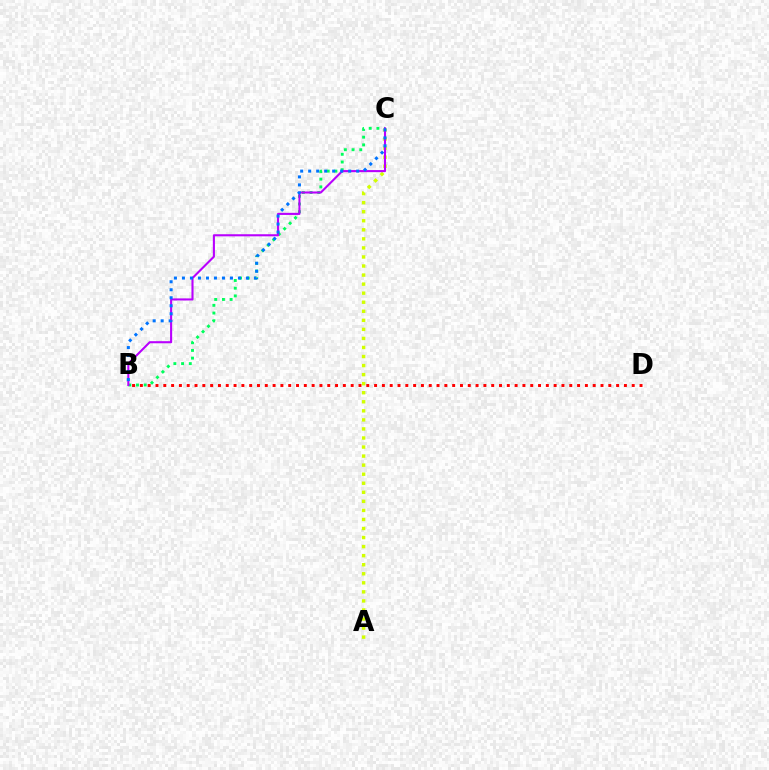{('B', 'C'): [{'color': '#00ff5c', 'line_style': 'dotted', 'thickness': 2.09}, {'color': '#b900ff', 'line_style': 'solid', 'thickness': 1.51}, {'color': '#0074ff', 'line_style': 'dotted', 'thickness': 2.17}], ('A', 'C'): [{'color': '#d1ff00', 'line_style': 'dotted', 'thickness': 2.46}], ('B', 'D'): [{'color': '#ff0000', 'line_style': 'dotted', 'thickness': 2.12}]}